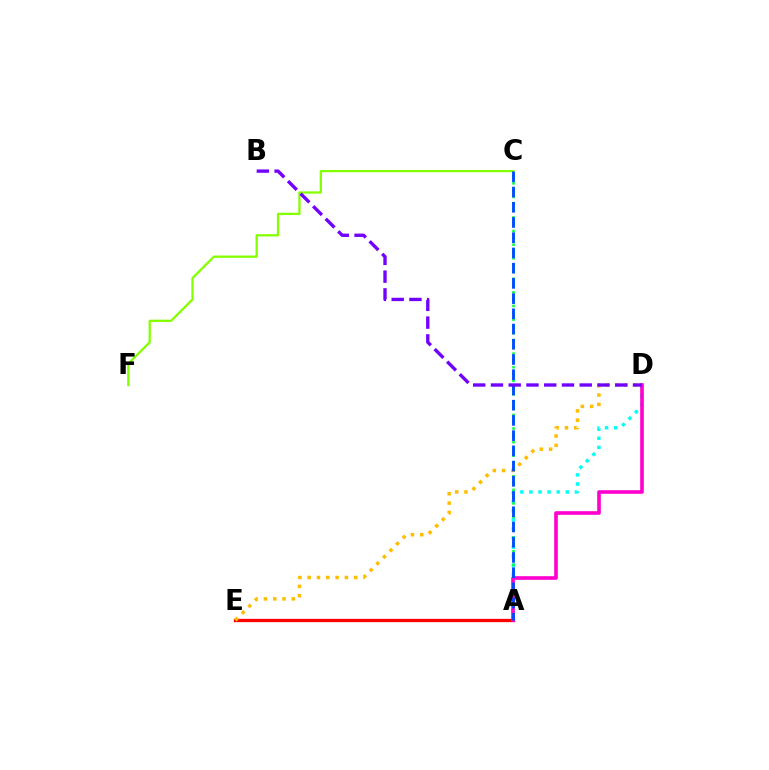{('A', 'D'): [{'color': '#00fff6', 'line_style': 'dotted', 'thickness': 2.47}, {'color': '#ff00cf', 'line_style': 'solid', 'thickness': 2.61}], ('A', 'E'): [{'color': '#ff0000', 'line_style': 'solid', 'thickness': 2.37}], ('A', 'C'): [{'color': '#00ff39', 'line_style': 'dotted', 'thickness': 1.85}, {'color': '#004bff', 'line_style': 'dashed', 'thickness': 2.07}], ('D', 'E'): [{'color': '#ffbd00', 'line_style': 'dotted', 'thickness': 2.53}], ('C', 'F'): [{'color': '#84ff00', 'line_style': 'solid', 'thickness': 1.65}], ('B', 'D'): [{'color': '#7200ff', 'line_style': 'dashed', 'thickness': 2.41}]}